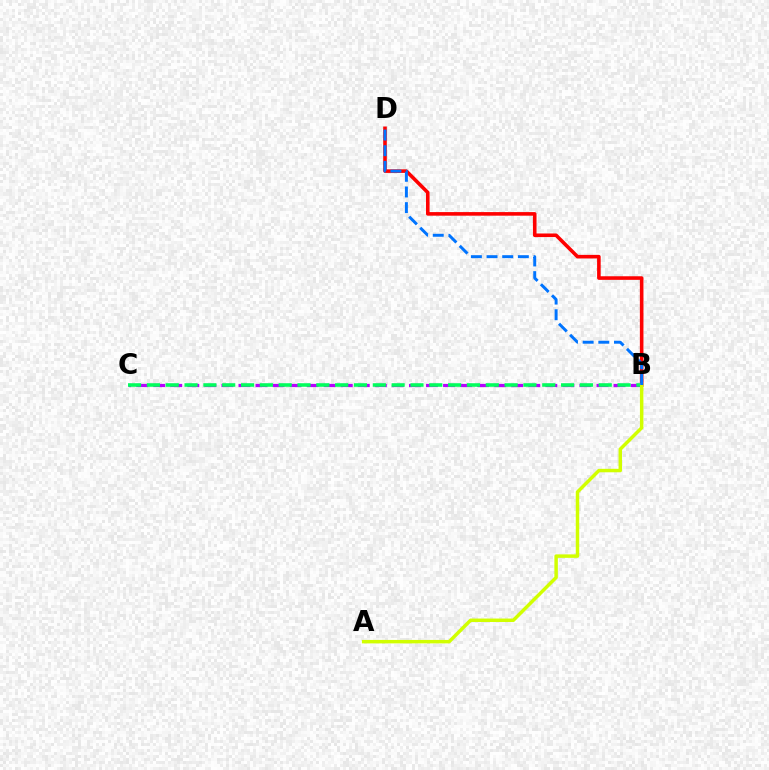{('B', 'C'): [{'color': '#b900ff', 'line_style': 'dashed', 'thickness': 2.32}, {'color': '#00ff5c', 'line_style': 'dashed', 'thickness': 2.56}], ('B', 'D'): [{'color': '#ff0000', 'line_style': 'solid', 'thickness': 2.59}, {'color': '#0074ff', 'line_style': 'dashed', 'thickness': 2.13}], ('A', 'B'): [{'color': '#d1ff00', 'line_style': 'solid', 'thickness': 2.5}]}